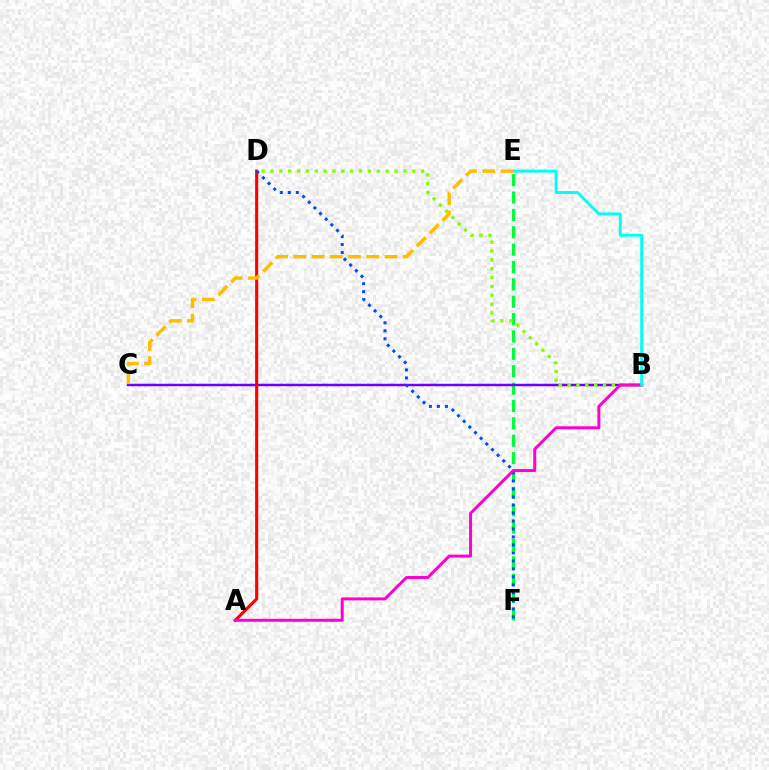{('E', 'F'): [{'color': '#00ff39', 'line_style': 'dashed', 'thickness': 2.36}], ('B', 'C'): [{'color': '#7200ff', 'line_style': 'solid', 'thickness': 1.79}], ('A', 'D'): [{'color': '#ff0000', 'line_style': 'solid', 'thickness': 2.23}], ('B', 'D'): [{'color': '#84ff00', 'line_style': 'dotted', 'thickness': 2.41}], ('D', 'F'): [{'color': '#004bff', 'line_style': 'dotted', 'thickness': 2.17}], ('A', 'B'): [{'color': '#ff00cf', 'line_style': 'solid', 'thickness': 2.15}], ('B', 'E'): [{'color': '#00fff6', 'line_style': 'solid', 'thickness': 2.1}], ('C', 'E'): [{'color': '#ffbd00', 'line_style': 'dashed', 'thickness': 2.47}]}